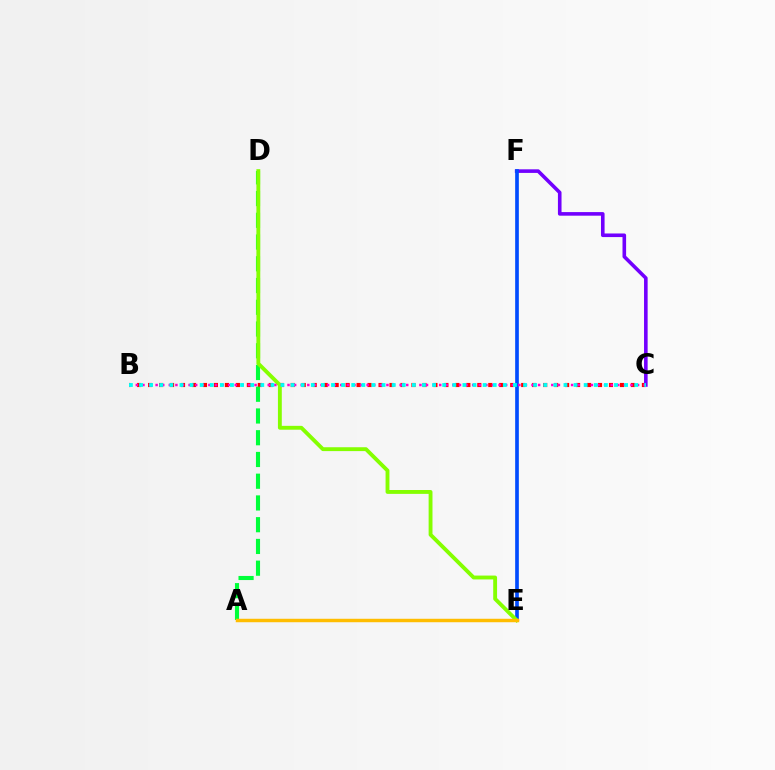{('B', 'C'): [{'color': '#ff0000', 'line_style': 'dotted', 'thickness': 2.98}, {'color': '#ff00cf', 'line_style': 'dotted', 'thickness': 1.79}, {'color': '#00fff6', 'line_style': 'dotted', 'thickness': 2.75}], ('C', 'F'): [{'color': '#7200ff', 'line_style': 'solid', 'thickness': 2.59}], ('E', 'F'): [{'color': '#004bff', 'line_style': 'solid', 'thickness': 2.65}], ('A', 'D'): [{'color': '#00ff39', 'line_style': 'dashed', 'thickness': 2.95}], ('D', 'E'): [{'color': '#84ff00', 'line_style': 'solid', 'thickness': 2.78}], ('A', 'E'): [{'color': '#ffbd00', 'line_style': 'solid', 'thickness': 2.49}]}